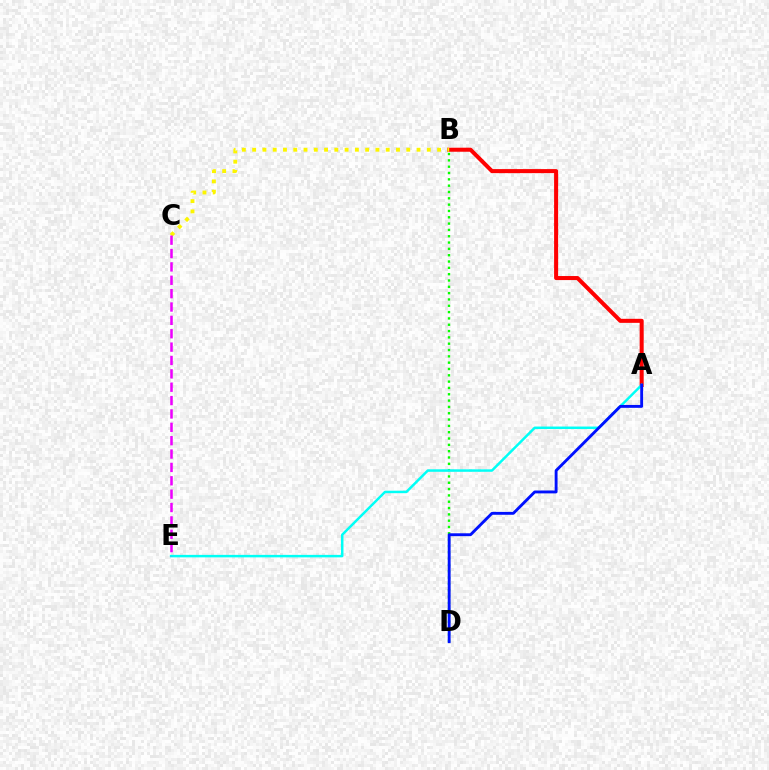{('A', 'B'): [{'color': '#ff0000', 'line_style': 'solid', 'thickness': 2.91}], ('B', 'C'): [{'color': '#fcf500', 'line_style': 'dotted', 'thickness': 2.79}], ('B', 'D'): [{'color': '#08ff00', 'line_style': 'dotted', 'thickness': 1.72}], ('A', 'E'): [{'color': '#00fff6', 'line_style': 'solid', 'thickness': 1.79}], ('C', 'E'): [{'color': '#ee00ff', 'line_style': 'dashed', 'thickness': 1.82}], ('A', 'D'): [{'color': '#0010ff', 'line_style': 'solid', 'thickness': 2.07}]}